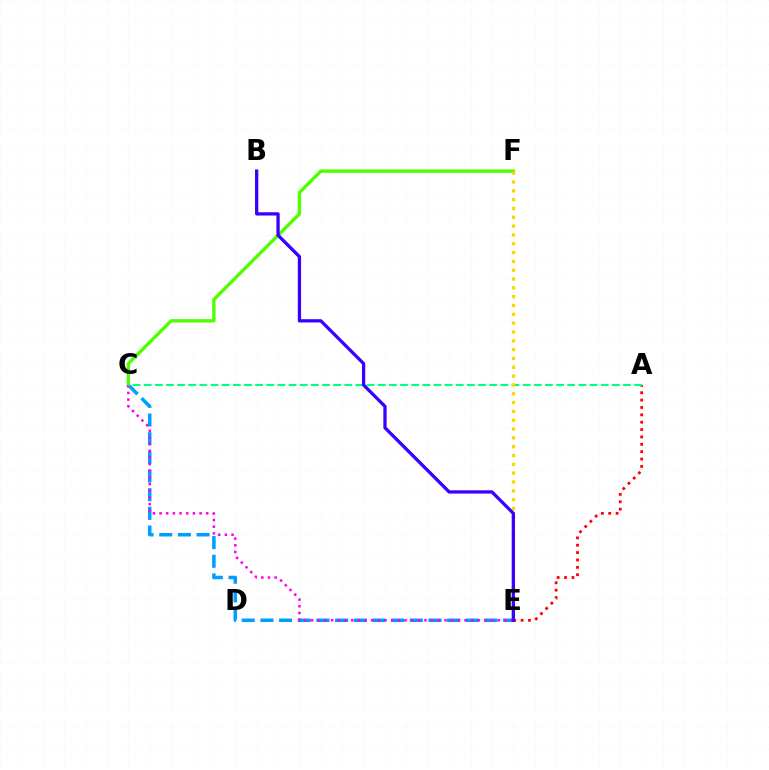{('C', 'E'): [{'color': '#009eff', 'line_style': 'dashed', 'thickness': 2.54}, {'color': '#ff00ed', 'line_style': 'dotted', 'thickness': 1.81}], ('C', 'F'): [{'color': '#4fff00', 'line_style': 'solid', 'thickness': 2.43}], ('A', 'E'): [{'color': '#ff0000', 'line_style': 'dotted', 'thickness': 2.0}], ('A', 'C'): [{'color': '#00ff86', 'line_style': 'dashed', 'thickness': 1.51}], ('E', 'F'): [{'color': '#ffd500', 'line_style': 'dotted', 'thickness': 2.4}], ('B', 'E'): [{'color': '#3700ff', 'line_style': 'solid', 'thickness': 2.36}]}